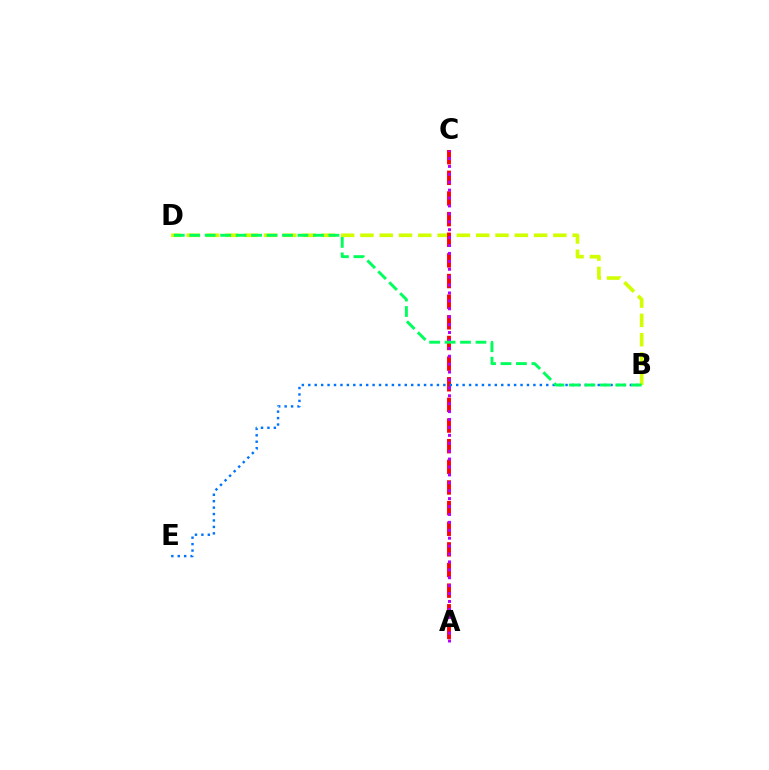{('B', 'D'): [{'color': '#d1ff00', 'line_style': 'dashed', 'thickness': 2.62}, {'color': '#00ff5c', 'line_style': 'dashed', 'thickness': 2.1}], ('A', 'C'): [{'color': '#ff0000', 'line_style': 'dashed', 'thickness': 2.8}, {'color': '#b900ff', 'line_style': 'dotted', 'thickness': 2.15}], ('B', 'E'): [{'color': '#0074ff', 'line_style': 'dotted', 'thickness': 1.75}]}